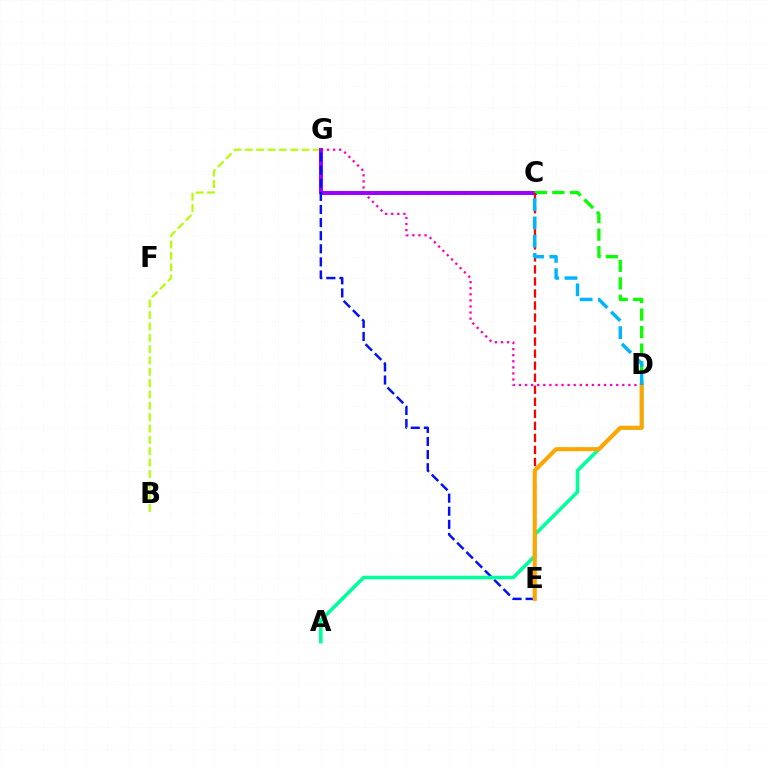{('B', 'G'): [{'color': '#b3ff00', 'line_style': 'dashed', 'thickness': 1.54}], ('D', 'G'): [{'color': '#ff00bd', 'line_style': 'dotted', 'thickness': 1.65}], ('C', 'G'): [{'color': '#9b00ff', 'line_style': 'solid', 'thickness': 2.84}], ('E', 'G'): [{'color': '#0010ff', 'line_style': 'dashed', 'thickness': 1.78}], ('C', 'D'): [{'color': '#08ff00', 'line_style': 'dashed', 'thickness': 2.38}, {'color': '#00b5ff', 'line_style': 'dashed', 'thickness': 2.48}], ('A', 'D'): [{'color': '#00ff9d', 'line_style': 'solid', 'thickness': 2.58}], ('C', 'E'): [{'color': '#ff0000', 'line_style': 'dashed', 'thickness': 1.63}], ('D', 'E'): [{'color': '#ffa500', 'line_style': 'solid', 'thickness': 2.92}]}